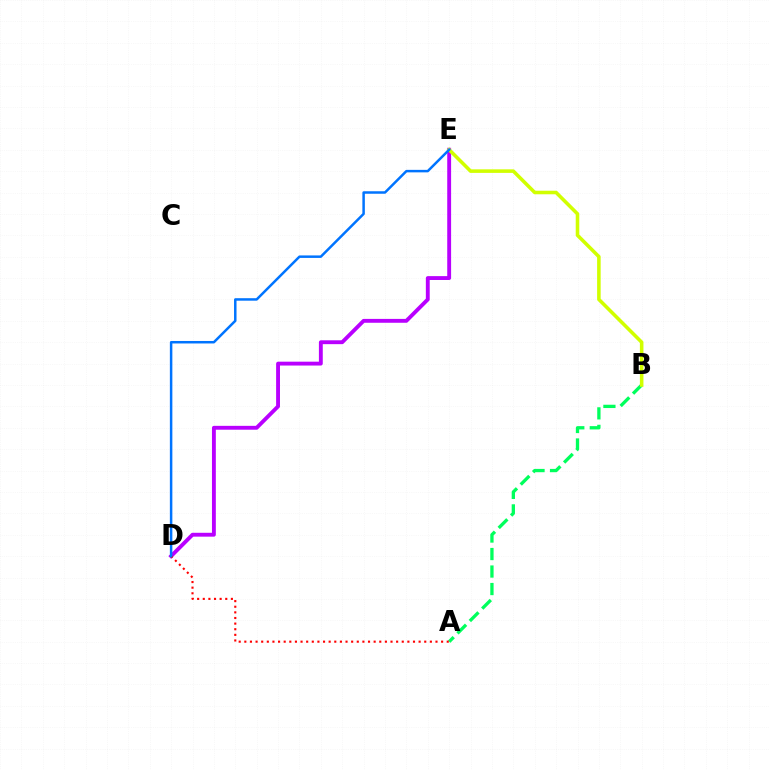{('A', 'B'): [{'color': '#00ff5c', 'line_style': 'dashed', 'thickness': 2.38}], ('D', 'E'): [{'color': '#b900ff', 'line_style': 'solid', 'thickness': 2.78}, {'color': '#0074ff', 'line_style': 'solid', 'thickness': 1.79}], ('B', 'E'): [{'color': '#d1ff00', 'line_style': 'solid', 'thickness': 2.56}], ('A', 'D'): [{'color': '#ff0000', 'line_style': 'dotted', 'thickness': 1.53}]}